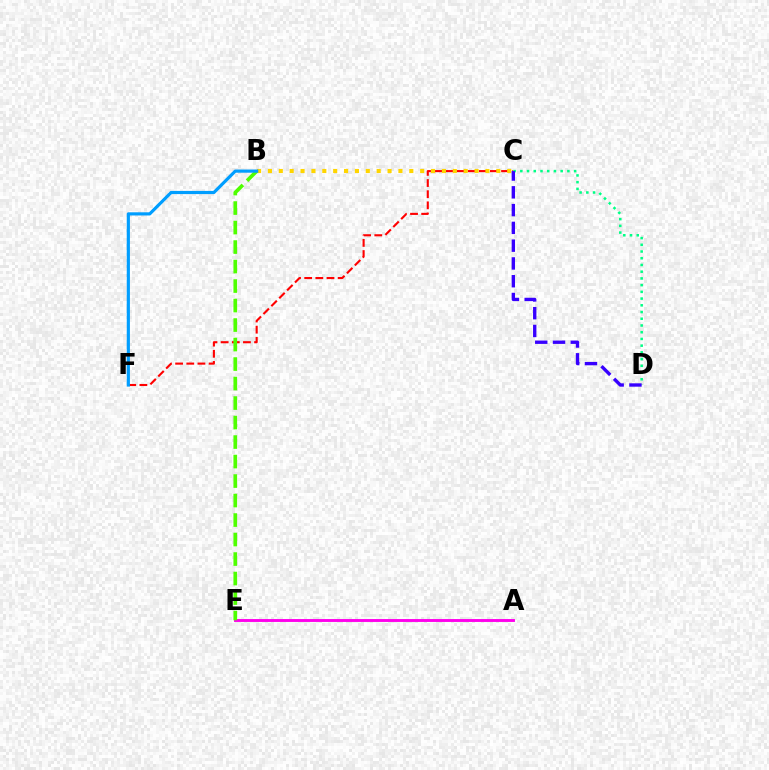{('C', 'F'): [{'color': '#ff0000', 'line_style': 'dashed', 'thickness': 1.51}], ('C', 'D'): [{'color': '#00ff86', 'line_style': 'dotted', 'thickness': 1.83}, {'color': '#3700ff', 'line_style': 'dashed', 'thickness': 2.42}], ('A', 'E'): [{'color': '#ff00ed', 'line_style': 'solid', 'thickness': 2.09}], ('B', 'C'): [{'color': '#ffd500', 'line_style': 'dotted', 'thickness': 2.95}], ('B', 'E'): [{'color': '#4fff00', 'line_style': 'dashed', 'thickness': 2.65}], ('B', 'F'): [{'color': '#009eff', 'line_style': 'solid', 'thickness': 2.29}]}